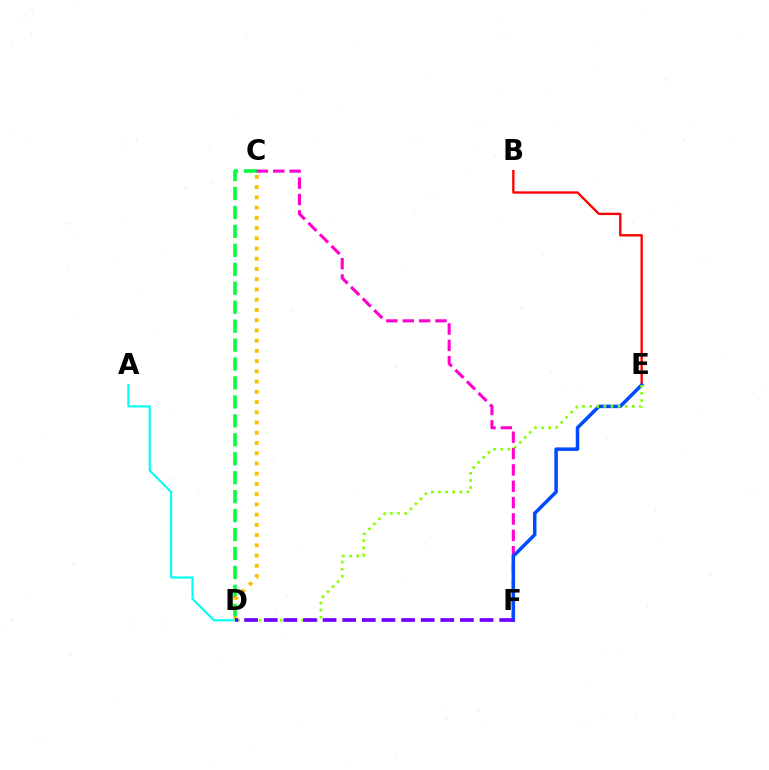{('C', 'D'): [{'color': '#00ff39', 'line_style': 'dashed', 'thickness': 2.57}, {'color': '#ffbd00', 'line_style': 'dotted', 'thickness': 2.78}], ('B', 'E'): [{'color': '#ff0000', 'line_style': 'solid', 'thickness': 1.69}], ('A', 'D'): [{'color': '#00fff6', 'line_style': 'solid', 'thickness': 1.53}], ('C', 'F'): [{'color': '#ff00cf', 'line_style': 'dashed', 'thickness': 2.22}], ('E', 'F'): [{'color': '#004bff', 'line_style': 'solid', 'thickness': 2.52}], ('D', 'E'): [{'color': '#84ff00', 'line_style': 'dotted', 'thickness': 1.93}], ('D', 'F'): [{'color': '#7200ff', 'line_style': 'dashed', 'thickness': 2.67}]}